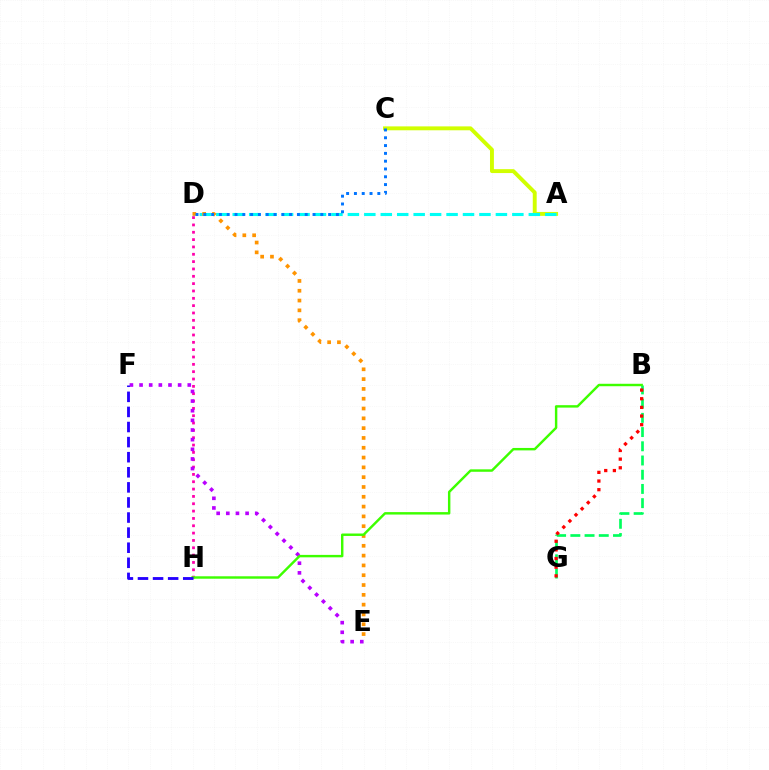{('D', 'H'): [{'color': '#ff00ac', 'line_style': 'dotted', 'thickness': 1.99}], ('A', 'C'): [{'color': '#d1ff00', 'line_style': 'solid', 'thickness': 2.81}], ('B', 'G'): [{'color': '#00ff5c', 'line_style': 'dashed', 'thickness': 1.93}, {'color': '#ff0000', 'line_style': 'dotted', 'thickness': 2.35}], ('A', 'D'): [{'color': '#00fff6', 'line_style': 'dashed', 'thickness': 2.23}], ('E', 'F'): [{'color': '#b900ff', 'line_style': 'dotted', 'thickness': 2.62}], ('D', 'E'): [{'color': '#ff9400', 'line_style': 'dotted', 'thickness': 2.66}], ('C', 'D'): [{'color': '#0074ff', 'line_style': 'dotted', 'thickness': 2.12}], ('B', 'H'): [{'color': '#3dff00', 'line_style': 'solid', 'thickness': 1.75}], ('F', 'H'): [{'color': '#2500ff', 'line_style': 'dashed', 'thickness': 2.05}]}